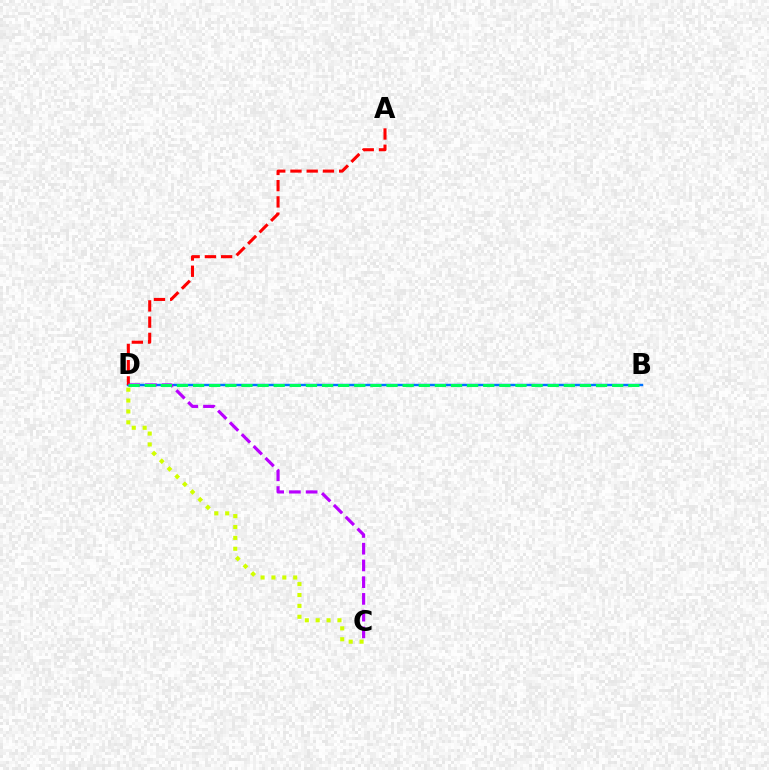{('B', 'D'): [{'color': '#0074ff', 'line_style': 'solid', 'thickness': 1.75}, {'color': '#00ff5c', 'line_style': 'dashed', 'thickness': 2.19}], ('C', 'D'): [{'color': '#d1ff00', 'line_style': 'dotted', 'thickness': 2.96}, {'color': '#b900ff', 'line_style': 'dashed', 'thickness': 2.27}], ('A', 'D'): [{'color': '#ff0000', 'line_style': 'dashed', 'thickness': 2.2}]}